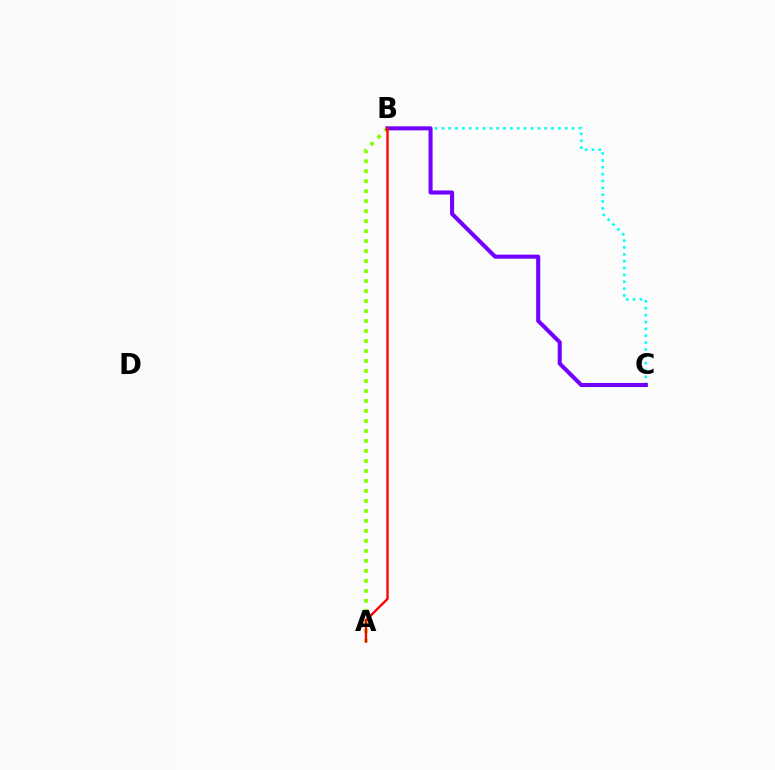{('B', 'C'): [{'color': '#00fff6', 'line_style': 'dotted', 'thickness': 1.86}, {'color': '#7200ff', 'line_style': 'solid', 'thickness': 2.92}], ('A', 'B'): [{'color': '#84ff00', 'line_style': 'dotted', 'thickness': 2.71}, {'color': '#ff0000', 'line_style': 'solid', 'thickness': 1.69}]}